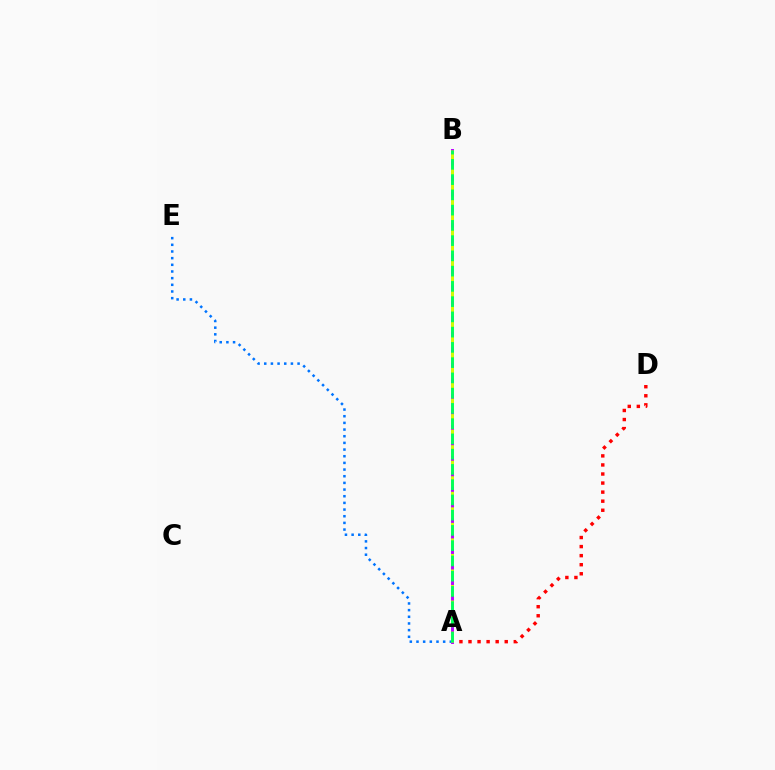{('A', 'D'): [{'color': '#ff0000', 'line_style': 'dotted', 'thickness': 2.46}], ('A', 'B'): [{'color': '#b900ff', 'line_style': 'solid', 'thickness': 2.12}, {'color': '#d1ff00', 'line_style': 'dashed', 'thickness': 2.11}, {'color': '#00ff5c', 'line_style': 'dashed', 'thickness': 2.07}], ('A', 'E'): [{'color': '#0074ff', 'line_style': 'dotted', 'thickness': 1.81}]}